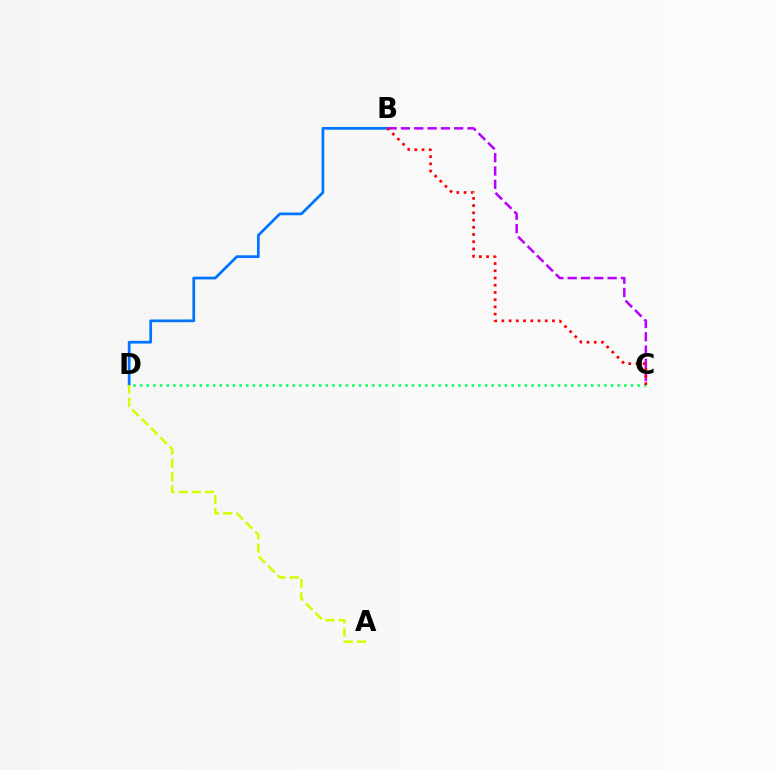{('C', 'D'): [{'color': '#00ff5c', 'line_style': 'dotted', 'thickness': 1.8}], ('B', 'D'): [{'color': '#0074ff', 'line_style': 'solid', 'thickness': 1.96}], ('A', 'D'): [{'color': '#d1ff00', 'line_style': 'dashed', 'thickness': 1.79}], ('B', 'C'): [{'color': '#b900ff', 'line_style': 'dashed', 'thickness': 1.81}, {'color': '#ff0000', 'line_style': 'dotted', 'thickness': 1.96}]}